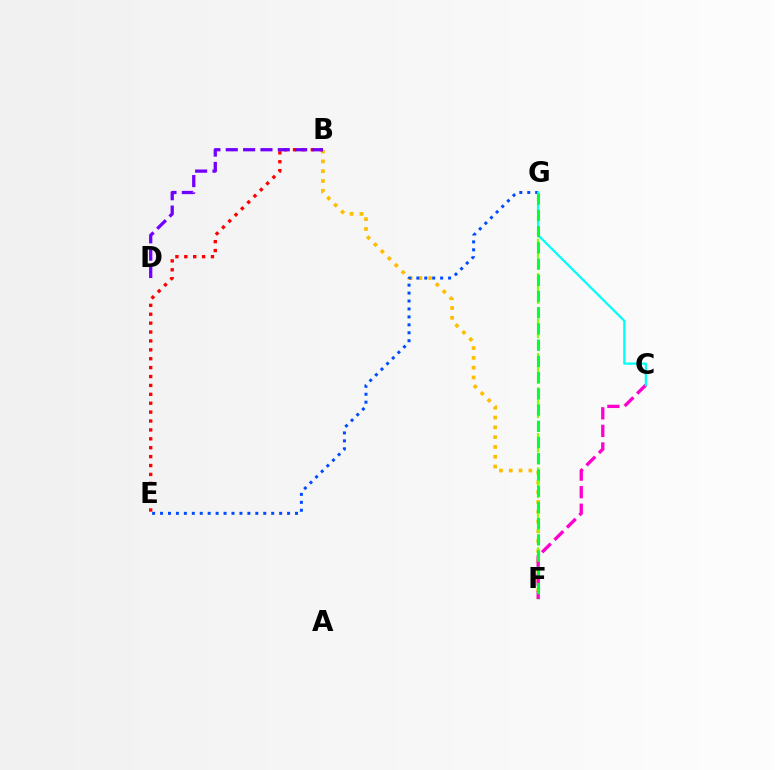{('B', 'F'): [{'color': '#ffbd00', 'line_style': 'dotted', 'thickness': 2.66}], ('E', 'G'): [{'color': '#004bff', 'line_style': 'dotted', 'thickness': 2.16}], ('B', 'E'): [{'color': '#ff0000', 'line_style': 'dotted', 'thickness': 2.42}], ('F', 'G'): [{'color': '#84ff00', 'line_style': 'dashed', 'thickness': 1.55}, {'color': '#00ff39', 'line_style': 'dashed', 'thickness': 2.2}], ('B', 'D'): [{'color': '#7200ff', 'line_style': 'dashed', 'thickness': 2.36}], ('C', 'F'): [{'color': '#ff00cf', 'line_style': 'dashed', 'thickness': 2.39}], ('C', 'G'): [{'color': '#00fff6', 'line_style': 'solid', 'thickness': 1.61}]}